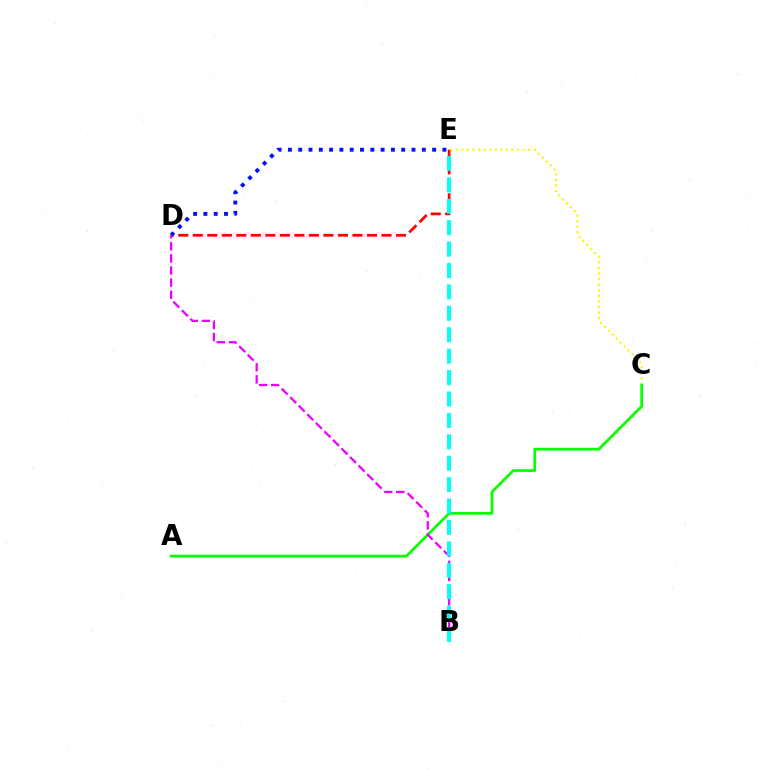{('D', 'E'): [{'color': '#ff0000', 'line_style': 'dashed', 'thickness': 1.97}, {'color': '#0010ff', 'line_style': 'dotted', 'thickness': 2.8}], ('C', 'E'): [{'color': '#fcf500', 'line_style': 'dotted', 'thickness': 1.51}], ('A', 'C'): [{'color': '#08ff00', 'line_style': 'solid', 'thickness': 1.96}], ('B', 'D'): [{'color': '#ee00ff', 'line_style': 'dashed', 'thickness': 1.64}], ('B', 'E'): [{'color': '#00fff6', 'line_style': 'dashed', 'thickness': 2.91}]}